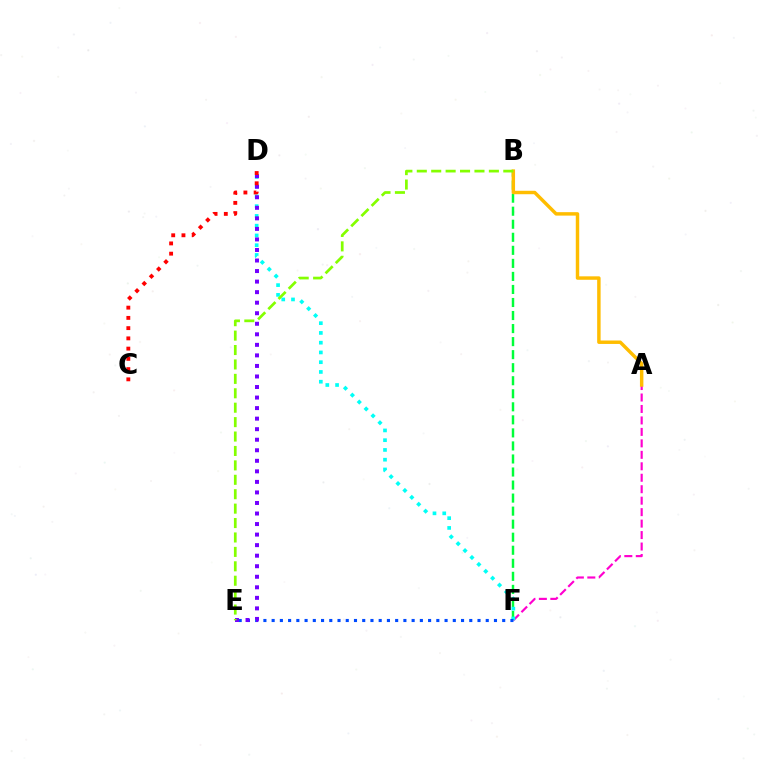{('B', 'F'): [{'color': '#00ff39', 'line_style': 'dashed', 'thickness': 1.77}], ('A', 'F'): [{'color': '#ff00cf', 'line_style': 'dashed', 'thickness': 1.56}], ('D', 'F'): [{'color': '#00fff6', 'line_style': 'dotted', 'thickness': 2.65}], ('E', 'F'): [{'color': '#004bff', 'line_style': 'dotted', 'thickness': 2.24}], ('D', 'E'): [{'color': '#7200ff', 'line_style': 'dotted', 'thickness': 2.86}], ('C', 'D'): [{'color': '#ff0000', 'line_style': 'dotted', 'thickness': 2.78}], ('A', 'B'): [{'color': '#ffbd00', 'line_style': 'solid', 'thickness': 2.48}], ('B', 'E'): [{'color': '#84ff00', 'line_style': 'dashed', 'thickness': 1.96}]}